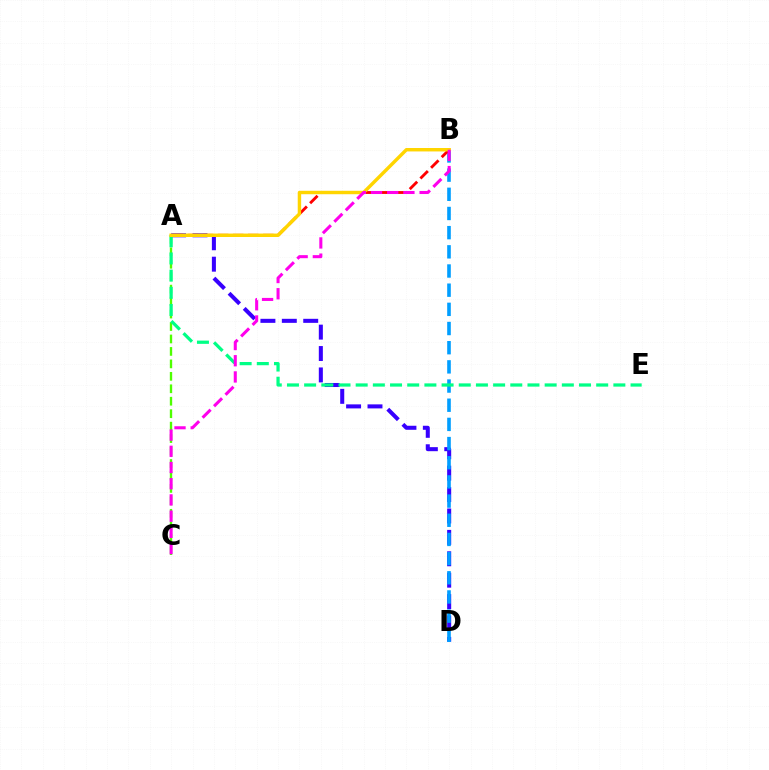{('A', 'D'): [{'color': '#3700ff', 'line_style': 'dashed', 'thickness': 2.91}], ('B', 'D'): [{'color': '#009eff', 'line_style': 'dashed', 'thickness': 2.6}], ('A', 'C'): [{'color': '#4fff00', 'line_style': 'dashed', 'thickness': 1.69}], ('A', 'B'): [{'color': '#ff0000', 'line_style': 'dashed', 'thickness': 2.05}, {'color': '#ffd500', 'line_style': 'solid', 'thickness': 2.48}], ('A', 'E'): [{'color': '#00ff86', 'line_style': 'dashed', 'thickness': 2.33}], ('B', 'C'): [{'color': '#ff00ed', 'line_style': 'dashed', 'thickness': 2.2}]}